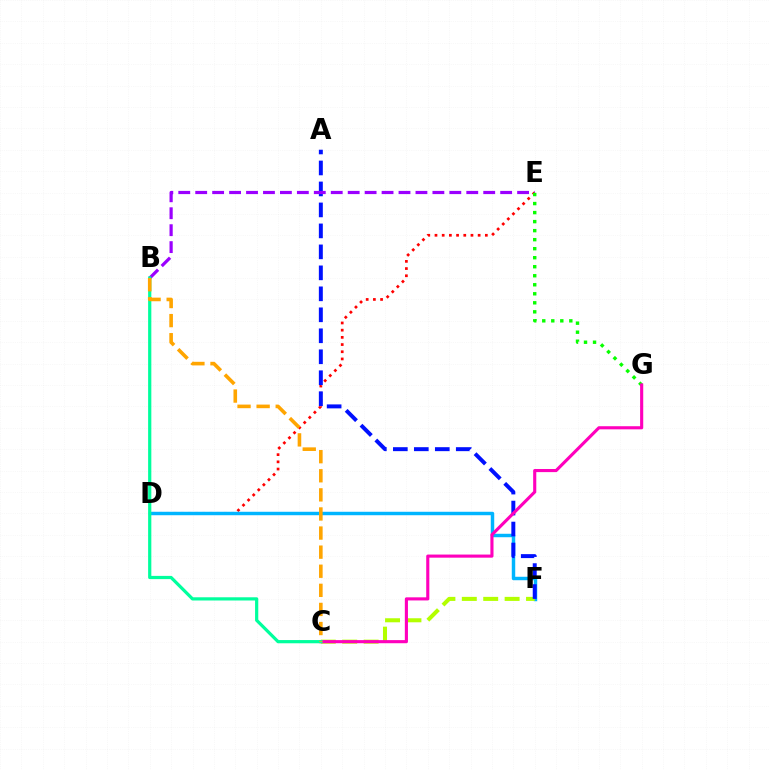{('D', 'E'): [{'color': '#ff0000', 'line_style': 'dotted', 'thickness': 1.95}], ('D', 'F'): [{'color': '#00b5ff', 'line_style': 'solid', 'thickness': 2.49}], ('C', 'F'): [{'color': '#b3ff00', 'line_style': 'dashed', 'thickness': 2.91}], ('A', 'F'): [{'color': '#0010ff', 'line_style': 'dashed', 'thickness': 2.85}], ('B', 'E'): [{'color': '#9b00ff', 'line_style': 'dashed', 'thickness': 2.3}], ('E', 'G'): [{'color': '#08ff00', 'line_style': 'dotted', 'thickness': 2.45}], ('C', 'G'): [{'color': '#ff00bd', 'line_style': 'solid', 'thickness': 2.24}], ('B', 'C'): [{'color': '#00ff9d', 'line_style': 'solid', 'thickness': 2.31}, {'color': '#ffa500', 'line_style': 'dashed', 'thickness': 2.59}]}